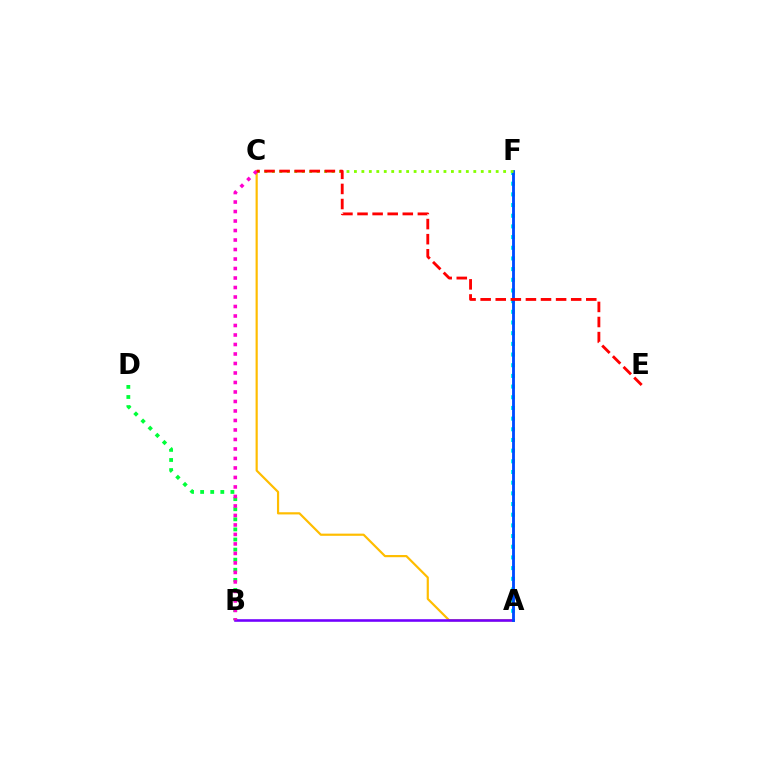{('B', 'D'): [{'color': '#00ff39', 'line_style': 'dotted', 'thickness': 2.74}], ('A', 'F'): [{'color': '#00fff6', 'line_style': 'dotted', 'thickness': 2.9}, {'color': '#004bff', 'line_style': 'solid', 'thickness': 2.05}], ('A', 'C'): [{'color': '#ffbd00', 'line_style': 'solid', 'thickness': 1.58}], ('A', 'B'): [{'color': '#7200ff', 'line_style': 'solid', 'thickness': 1.87}], ('C', 'F'): [{'color': '#84ff00', 'line_style': 'dotted', 'thickness': 2.03}], ('B', 'C'): [{'color': '#ff00cf', 'line_style': 'dotted', 'thickness': 2.58}], ('C', 'E'): [{'color': '#ff0000', 'line_style': 'dashed', 'thickness': 2.05}]}